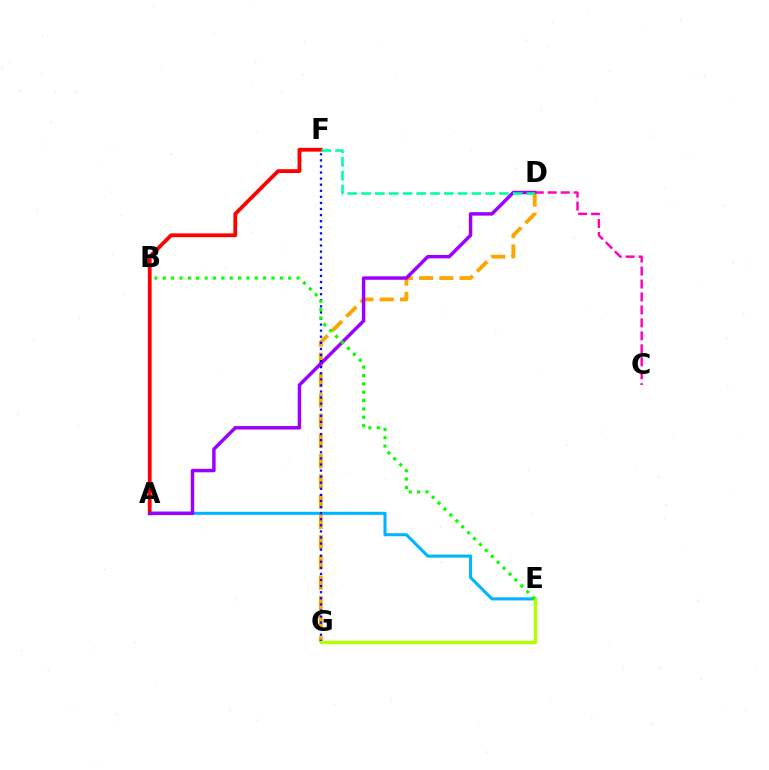{('D', 'G'): [{'color': '#ffa500', 'line_style': 'dashed', 'thickness': 2.75}], ('A', 'E'): [{'color': '#00b5ff', 'line_style': 'solid', 'thickness': 2.21}], ('A', 'F'): [{'color': '#ff0000', 'line_style': 'solid', 'thickness': 2.73}], ('A', 'D'): [{'color': '#9b00ff', 'line_style': 'solid', 'thickness': 2.49}], ('F', 'G'): [{'color': '#0010ff', 'line_style': 'dotted', 'thickness': 1.65}], ('D', 'F'): [{'color': '#00ff9d', 'line_style': 'dashed', 'thickness': 1.87}], ('E', 'G'): [{'color': '#b3ff00', 'line_style': 'solid', 'thickness': 2.43}], ('C', 'D'): [{'color': '#ff00bd', 'line_style': 'dashed', 'thickness': 1.76}], ('B', 'E'): [{'color': '#08ff00', 'line_style': 'dotted', 'thickness': 2.27}]}